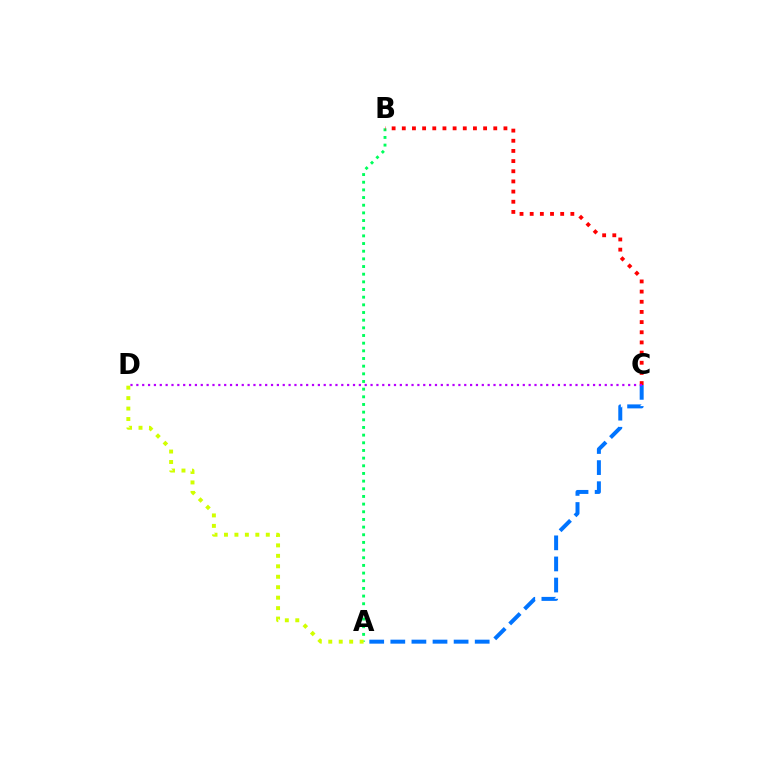{('A', 'B'): [{'color': '#00ff5c', 'line_style': 'dotted', 'thickness': 2.08}], ('A', 'C'): [{'color': '#0074ff', 'line_style': 'dashed', 'thickness': 2.87}], ('A', 'D'): [{'color': '#d1ff00', 'line_style': 'dotted', 'thickness': 2.84}], ('B', 'C'): [{'color': '#ff0000', 'line_style': 'dotted', 'thickness': 2.76}], ('C', 'D'): [{'color': '#b900ff', 'line_style': 'dotted', 'thickness': 1.59}]}